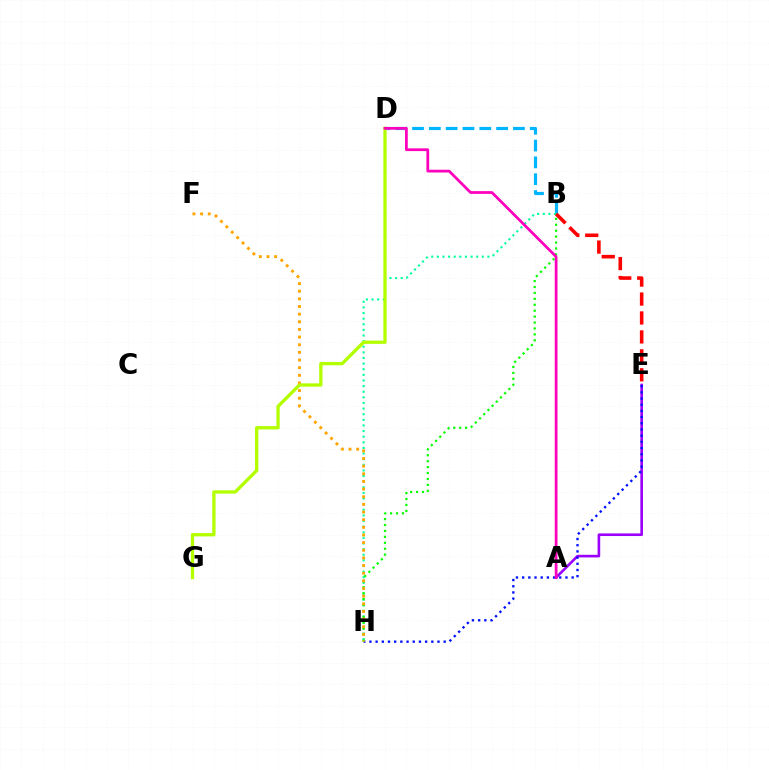{('A', 'E'): [{'color': '#9b00ff', 'line_style': 'solid', 'thickness': 1.89}], ('B', 'D'): [{'color': '#00b5ff', 'line_style': 'dashed', 'thickness': 2.28}], ('E', 'H'): [{'color': '#0010ff', 'line_style': 'dotted', 'thickness': 1.68}], ('B', 'H'): [{'color': '#00ff9d', 'line_style': 'dotted', 'thickness': 1.53}, {'color': '#08ff00', 'line_style': 'dotted', 'thickness': 1.61}], ('F', 'H'): [{'color': '#ffa500', 'line_style': 'dotted', 'thickness': 2.08}], ('D', 'G'): [{'color': '#b3ff00', 'line_style': 'solid', 'thickness': 2.38}], ('B', 'E'): [{'color': '#ff0000', 'line_style': 'dashed', 'thickness': 2.57}], ('A', 'D'): [{'color': '#ff00bd', 'line_style': 'solid', 'thickness': 1.98}]}